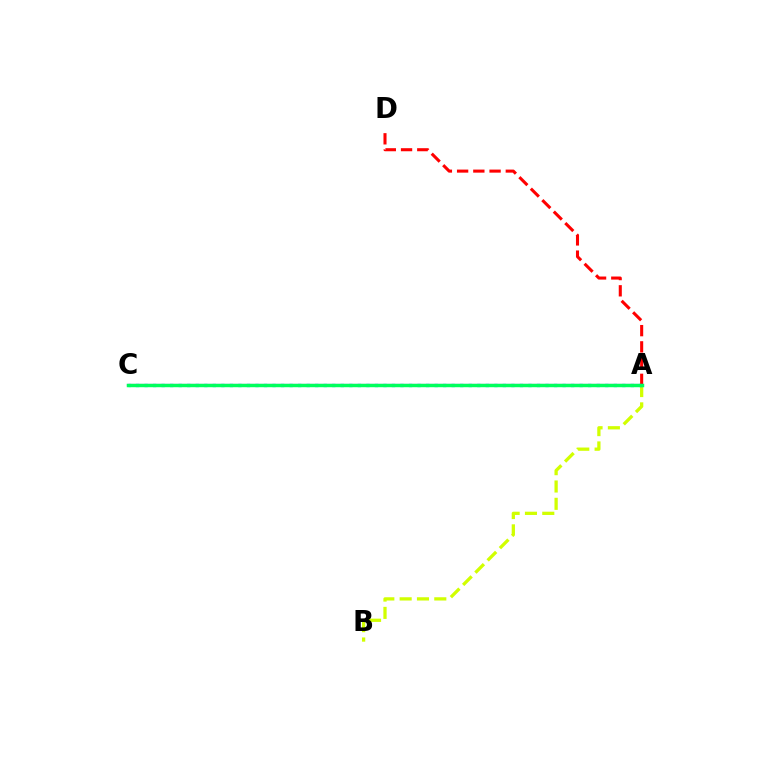{('A', 'C'): [{'color': '#b900ff', 'line_style': 'solid', 'thickness': 1.54}, {'color': '#0074ff', 'line_style': 'dotted', 'thickness': 2.32}, {'color': '#00ff5c', 'line_style': 'solid', 'thickness': 2.48}], ('A', 'D'): [{'color': '#ff0000', 'line_style': 'dashed', 'thickness': 2.21}], ('A', 'B'): [{'color': '#d1ff00', 'line_style': 'dashed', 'thickness': 2.35}]}